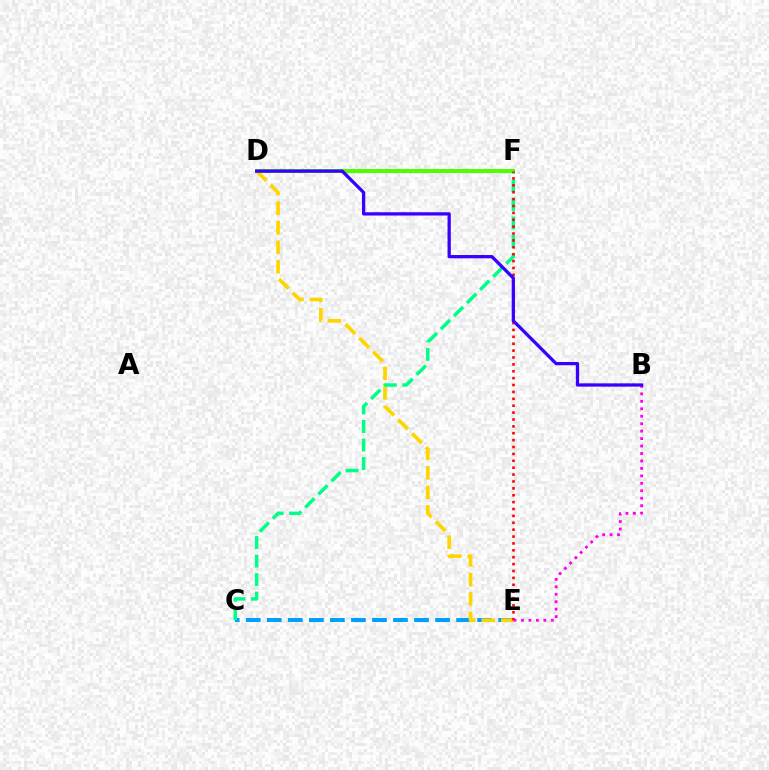{('C', 'E'): [{'color': '#009eff', 'line_style': 'dashed', 'thickness': 2.86}], ('D', 'E'): [{'color': '#ffd500', 'line_style': 'dashed', 'thickness': 2.65}], ('C', 'F'): [{'color': '#00ff86', 'line_style': 'dashed', 'thickness': 2.52}], ('D', 'F'): [{'color': '#4fff00', 'line_style': 'solid', 'thickness': 2.88}], ('E', 'F'): [{'color': '#ff0000', 'line_style': 'dotted', 'thickness': 1.87}], ('B', 'E'): [{'color': '#ff00ed', 'line_style': 'dotted', 'thickness': 2.03}], ('B', 'D'): [{'color': '#3700ff', 'line_style': 'solid', 'thickness': 2.35}]}